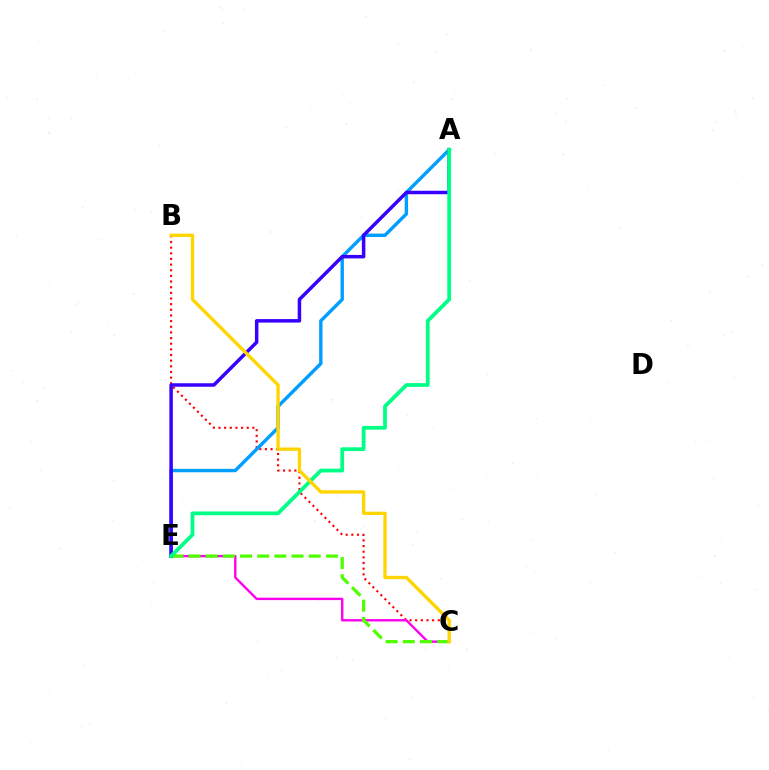{('B', 'C'): [{'color': '#ff0000', 'line_style': 'dotted', 'thickness': 1.54}, {'color': '#ffd500', 'line_style': 'solid', 'thickness': 2.39}], ('C', 'E'): [{'color': '#ff00ed', 'line_style': 'solid', 'thickness': 1.72}, {'color': '#4fff00', 'line_style': 'dashed', 'thickness': 2.33}], ('A', 'E'): [{'color': '#009eff', 'line_style': 'solid', 'thickness': 2.45}, {'color': '#3700ff', 'line_style': 'solid', 'thickness': 2.51}, {'color': '#00ff86', 'line_style': 'solid', 'thickness': 2.71}]}